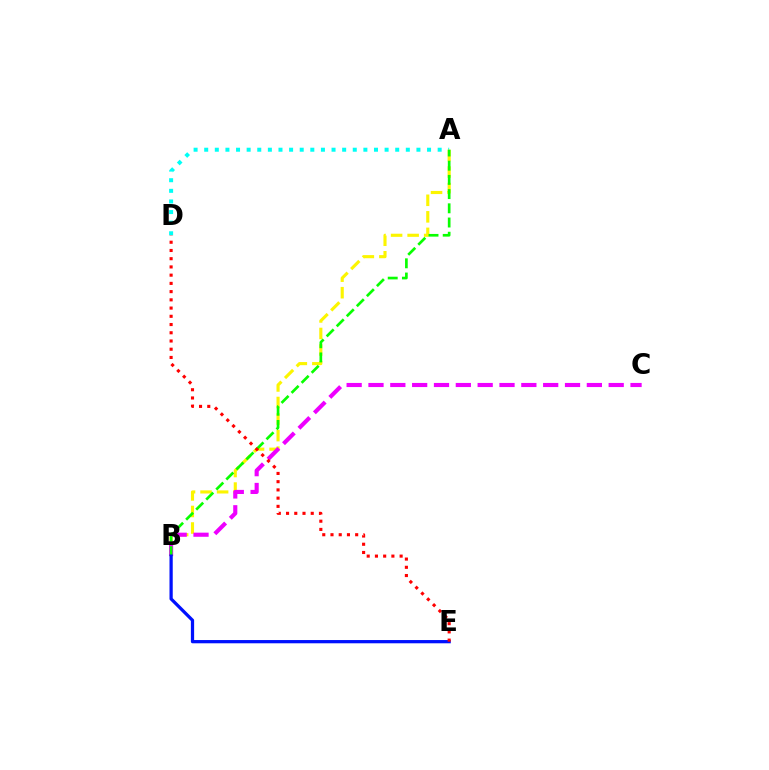{('A', 'D'): [{'color': '#00fff6', 'line_style': 'dotted', 'thickness': 2.88}], ('A', 'B'): [{'color': '#fcf500', 'line_style': 'dashed', 'thickness': 2.25}, {'color': '#08ff00', 'line_style': 'dashed', 'thickness': 1.93}], ('B', 'C'): [{'color': '#ee00ff', 'line_style': 'dashed', 'thickness': 2.97}], ('B', 'E'): [{'color': '#0010ff', 'line_style': 'solid', 'thickness': 2.34}], ('D', 'E'): [{'color': '#ff0000', 'line_style': 'dotted', 'thickness': 2.24}]}